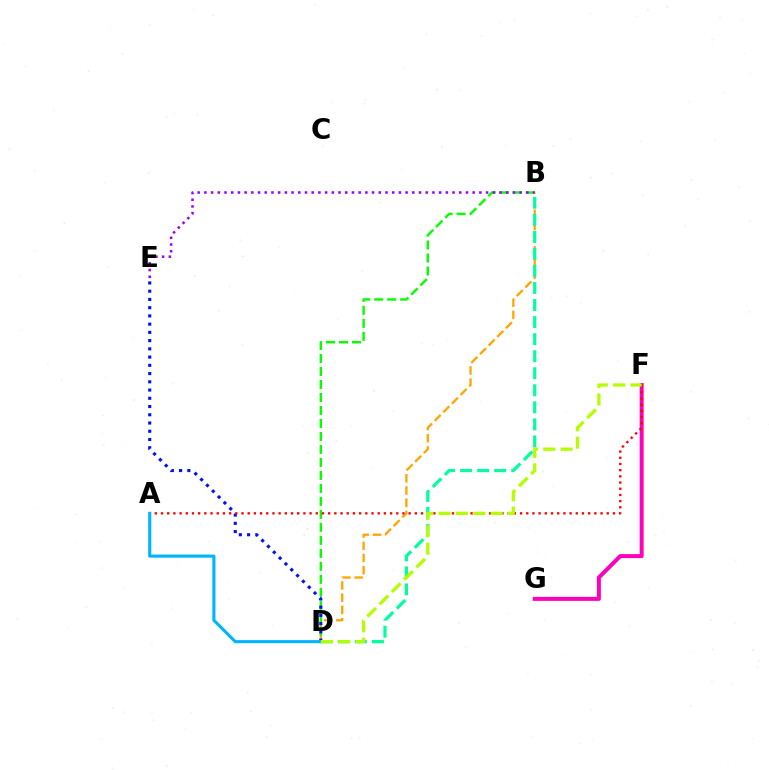{('B', 'D'): [{'color': '#ffa500', 'line_style': 'dashed', 'thickness': 1.66}, {'color': '#00ff9d', 'line_style': 'dashed', 'thickness': 2.32}, {'color': '#08ff00', 'line_style': 'dashed', 'thickness': 1.76}], ('F', 'G'): [{'color': '#ff00bd', 'line_style': 'solid', 'thickness': 2.87}], ('D', 'E'): [{'color': '#0010ff', 'line_style': 'dotted', 'thickness': 2.24}], ('A', 'F'): [{'color': '#ff0000', 'line_style': 'dotted', 'thickness': 1.68}], ('A', 'D'): [{'color': '#00b5ff', 'line_style': 'solid', 'thickness': 2.24}], ('B', 'E'): [{'color': '#9b00ff', 'line_style': 'dotted', 'thickness': 1.82}], ('D', 'F'): [{'color': '#b3ff00', 'line_style': 'dashed', 'thickness': 2.36}]}